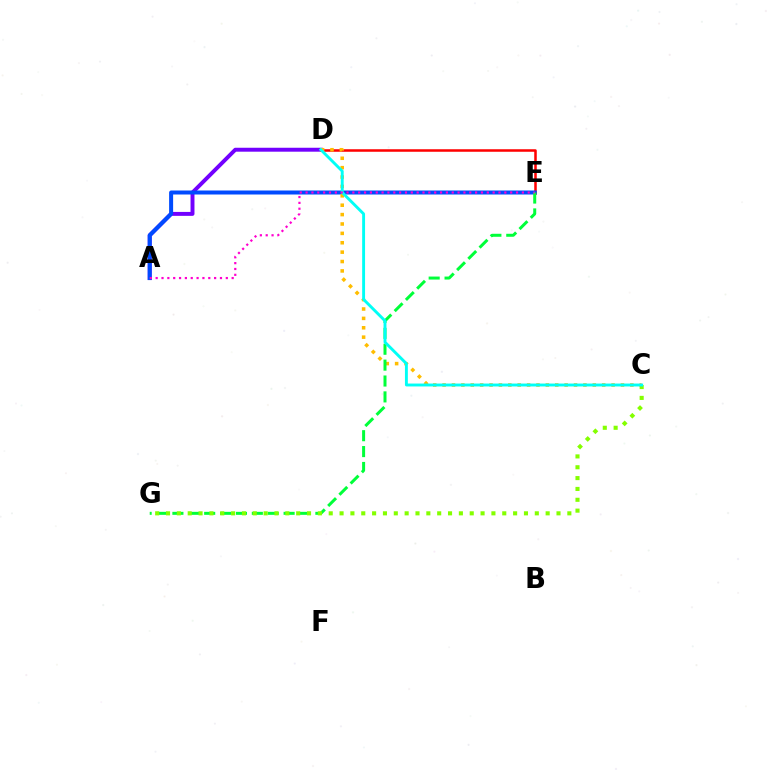{('A', 'D'): [{'color': '#7200ff', 'line_style': 'solid', 'thickness': 2.83}], ('D', 'E'): [{'color': '#ff0000', 'line_style': 'solid', 'thickness': 1.82}], ('A', 'E'): [{'color': '#004bff', 'line_style': 'solid', 'thickness': 2.89}, {'color': '#ff00cf', 'line_style': 'dotted', 'thickness': 1.59}], ('C', 'D'): [{'color': '#ffbd00', 'line_style': 'dotted', 'thickness': 2.55}, {'color': '#00fff6', 'line_style': 'solid', 'thickness': 2.09}], ('E', 'G'): [{'color': '#00ff39', 'line_style': 'dashed', 'thickness': 2.16}], ('C', 'G'): [{'color': '#84ff00', 'line_style': 'dotted', 'thickness': 2.95}]}